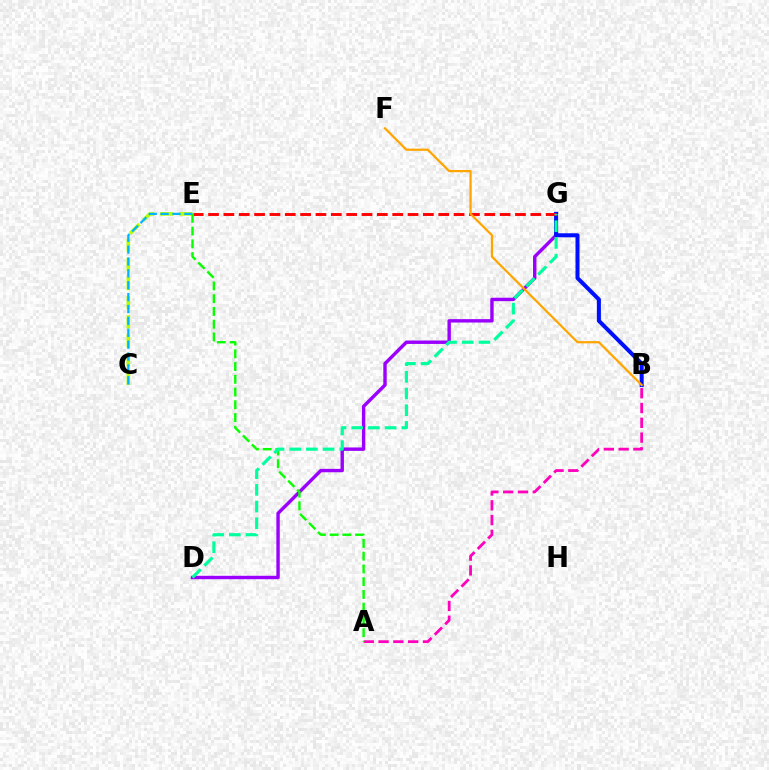{('D', 'G'): [{'color': '#9b00ff', 'line_style': 'solid', 'thickness': 2.45}, {'color': '#00ff9d', 'line_style': 'dashed', 'thickness': 2.27}], ('C', 'E'): [{'color': '#b3ff00', 'line_style': 'dashed', 'thickness': 2.6}, {'color': '#00b5ff', 'line_style': 'dashed', 'thickness': 1.61}], ('A', 'B'): [{'color': '#ff00bd', 'line_style': 'dashed', 'thickness': 2.01}], ('B', 'G'): [{'color': '#0010ff', 'line_style': 'solid', 'thickness': 2.9}], ('E', 'G'): [{'color': '#ff0000', 'line_style': 'dashed', 'thickness': 2.08}], ('A', 'E'): [{'color': '#08ff00', 'line_style': 'dashed', 'thickness': 1.73}], ('B', 'F'): [{'color': '#ffa500', 'line_style': 'solid', 'thickness': 1.6}]}